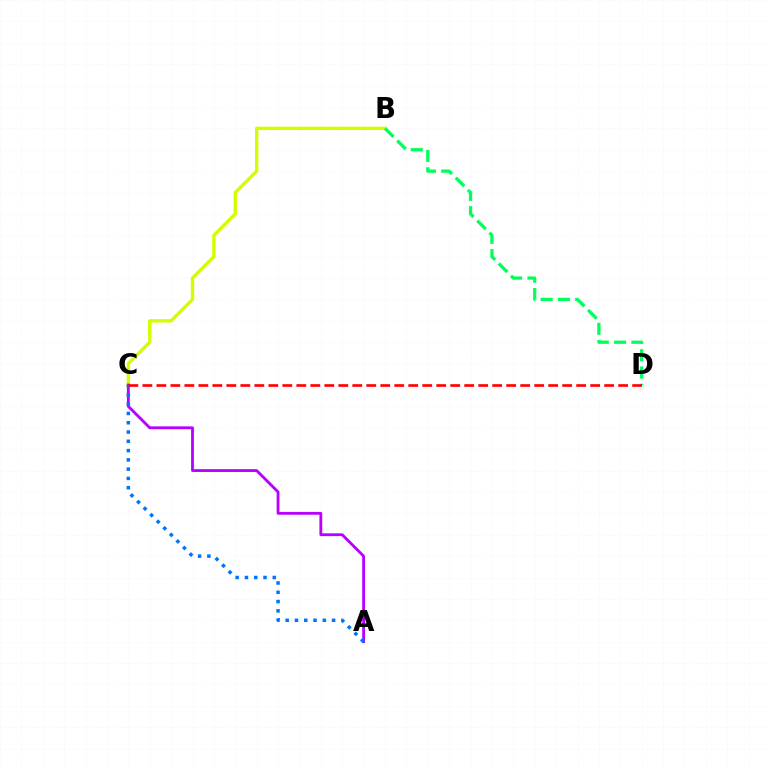{('B', 'C'): [{'color': '#d1ff00', 'line_style': 'solid', 'thickness': 2.43}], ('A', 'C'): [{'color': '#b900ff', 'line_style': 'solid', 'thickness': 2.03}, {'color': '#0074ff', 'line_style': 'dotted', 'thickness': 2.52}], ('B', 'D'): [{'color': '#00ff5c', 'line_style': 'dashed', 'thickness': 2.35}], ('C', 'D'): [{'color': '#ff0000', 'line_style': 'dashed', 'thickness': 1.9}]}